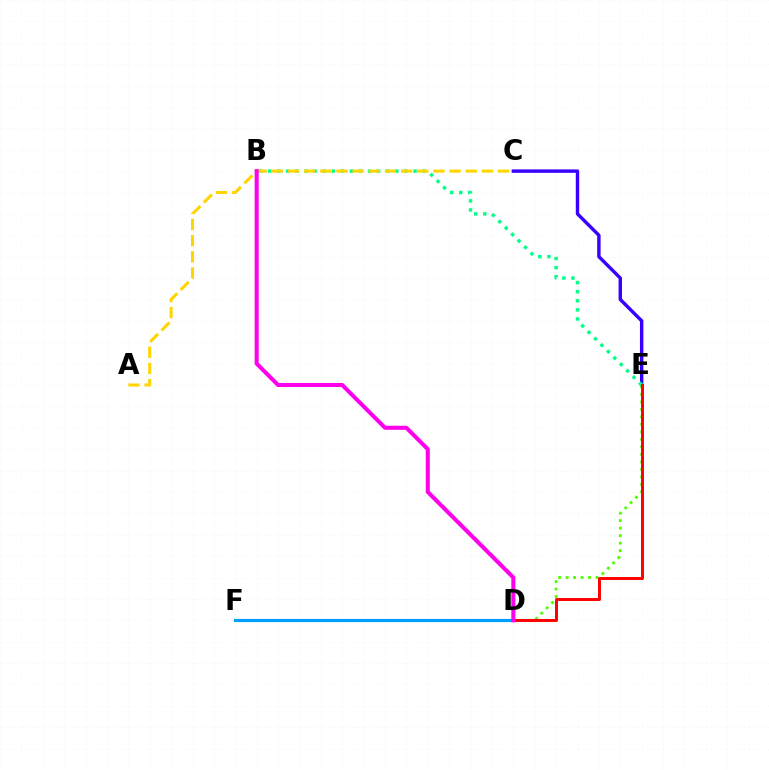{('D', 'F'): [{'color': '#009eff', 'line_style': 'solid', 'thickness': 2.26}], ('C', 'E'): [{'color': '#3700ff', 'line_style': 'solid', 'thickness': 2.45}], ('B', 'E'): [{'color': '#00ff86', 'line_style': 'dotted', 'thickness': 2.47}], ('D', 'E'): [{'color': '#4fff00', 'line_style': 'dotted', 'thickness': 2.04}, {'color': '#ff0000', 'line_style': 'solid', 'thickness': 2.12}], ('A', 'C'): [{'color': '#ffd500', 'line_style': 'dashed', 'thickness': 2.2}], ('B', 'D'): [{'color': '#ff00ed', 'line_style': 'solid', 'thickness': 2.91}]}